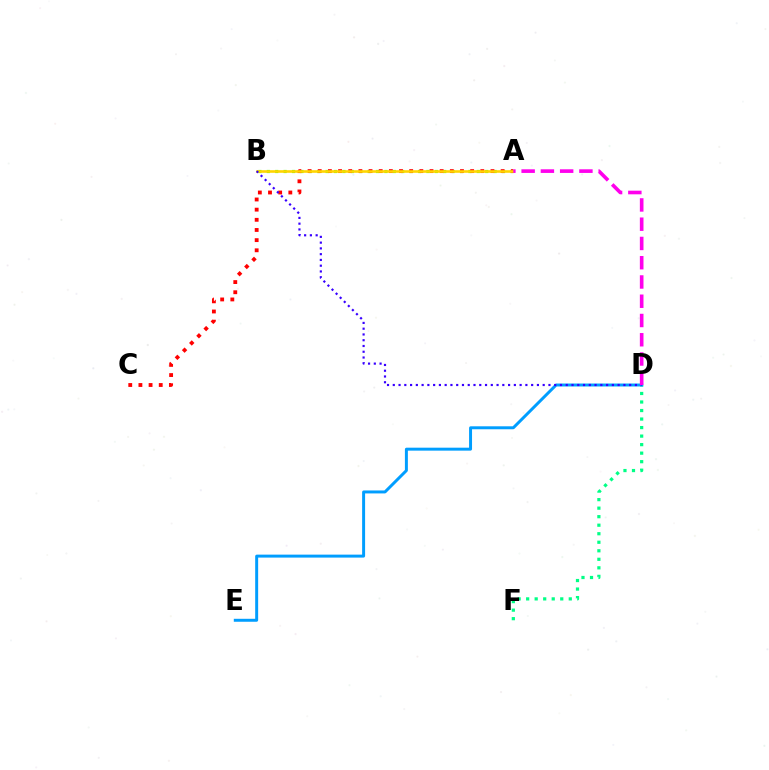{('A', 'B'): [{'color': '#4fff00', 'line_style': 'dotted', 'thickness': 2.28}, {'color': '#ffd500', 'line_style': 'solid', 'thickness': 1.88}], ('A', 'C'): [{'color': '#ff0000', 'line_style': 'dotted', 'thickness': 2.76}], ('D', 'F'): [{'color': '#00ff86', 'line_style': 'dotted', 'thickness': 2.32}], ('D', 'E'): [{'color': '#009eff', 'line_style': 'solid', 'thickness': 2.13}], ('B', 'D'): [{'color': '#3700ff', 'line_style': 'dotted', 'thickness': 1.57}], ('A', 'D'): [{'color': '#ff00ed', 'line_style': 'dashed', 'thickness': 2.62}]}